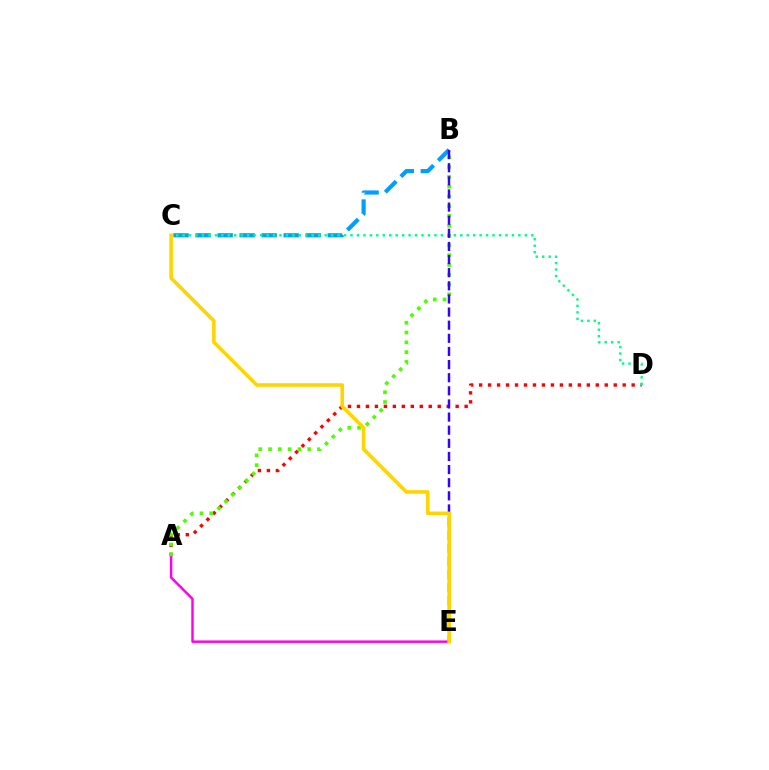{('A', 'D'): [{'color': '#ff0000', 'line_style': 'dotted', 'thickness': 2.44}], ('A', 'E'): [{'color': '#ff00ed', 'line_style': 'solid', 'thickness': 1.77}], ('B', 'C'): [{'color': '#009eff', 'line_style': 'dashed', 'thickness': 2.99}], ('C', 'D'): [{'color': '#00ff86', 'line_style': 'dotted', 'thickness': 1.75}], ('A', 'B'): [{'color': '#4fff00', 'line_style': 'dotted', 'thickness': 2.66}], ('B', 'E'): [{'color': '#3700ff', 'line_style': 'dashed', 'thickness': 1.78}], ('C', 'E'): [{'color': '#ffd500', 'line_style': 'solid', 'thickness': 2.61}]}